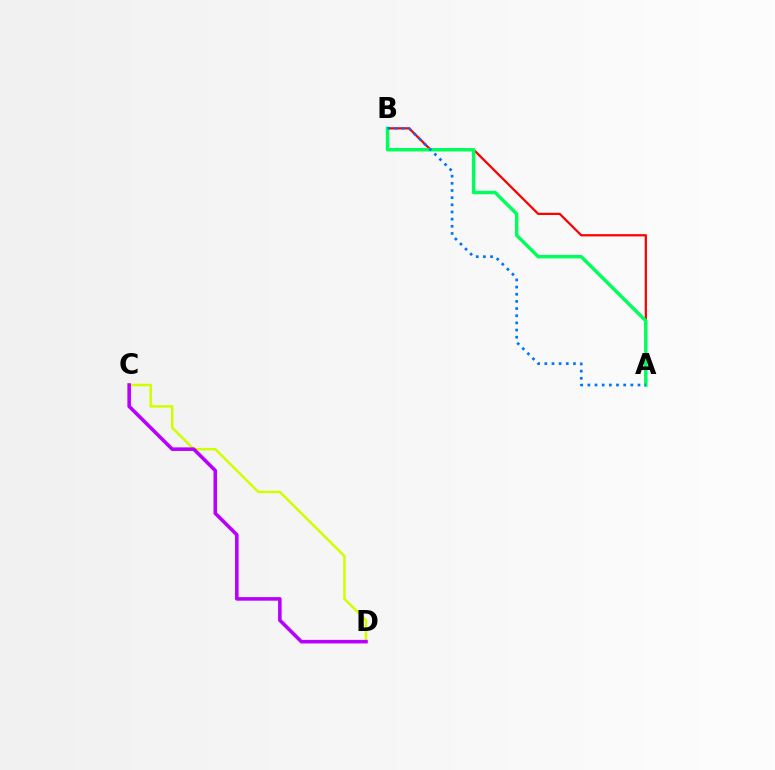{('C', 'D'): [{'color': '#d1ff00', 'line_style': 'solid', 'thickness': 1.8}, {'color': '#b900ff', 'line_style': 'solid', 'thickness': 2.57}], ('A', 'B'): [{'color': '#ff0000', 'line_style': 'solid', 'thickness': 1.62}, {'color': '#00ff5c', 'line_style': 'solid', 'thickness': 2.48}, {'color': '#0074ff', 'line_style': 'dotted', 'thickness': 1.95}]}